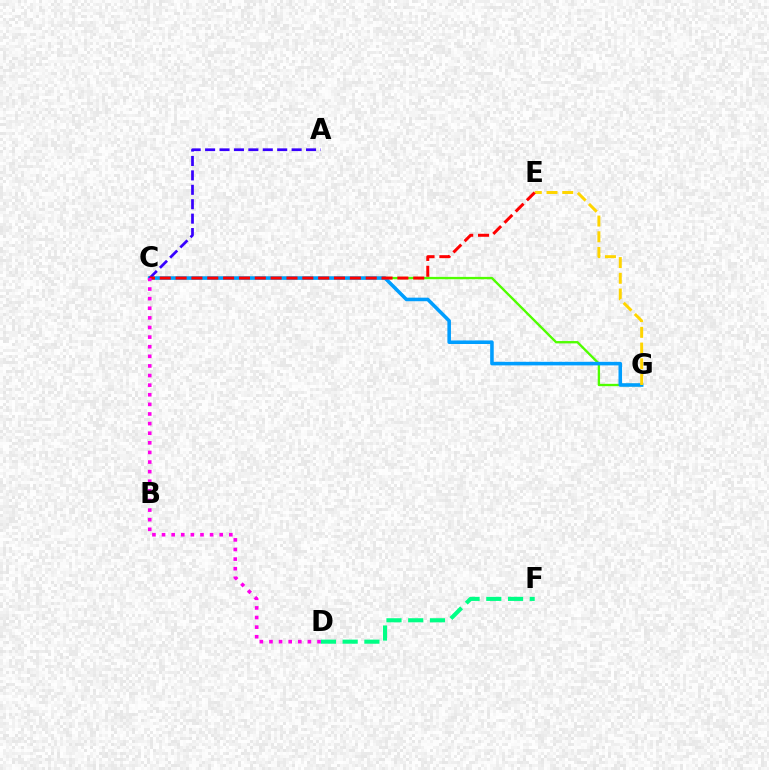{('C', 'G'): [{'color': '#4fff00', 'line_style': 'solid', 'thickness': 1.68}, {'color': '#009eff', 'line_style': 'solid', 'thickness': 2.56}], ('A', 'C'): [{'color': '#3700ff', 'line_style': 'dashed', 'thickness': 1.96}], ('D', 'F'): [{'color': '#00ff86', 'line_style': 'dashed', 'thickness': 2.95}], ('E', 'G'): [{'color': '#ffd500', 'line_style': 'dashed', 'thickness': 2.14}], ('C', 'E'): [{'color': '#ff0000', 'line_style': 'dashed', 'thickness': 2.15}], ('C', 'D'): [{'color': '#ff00ed', 'line_style': 'dotted', 'thickness': 2.61}]}